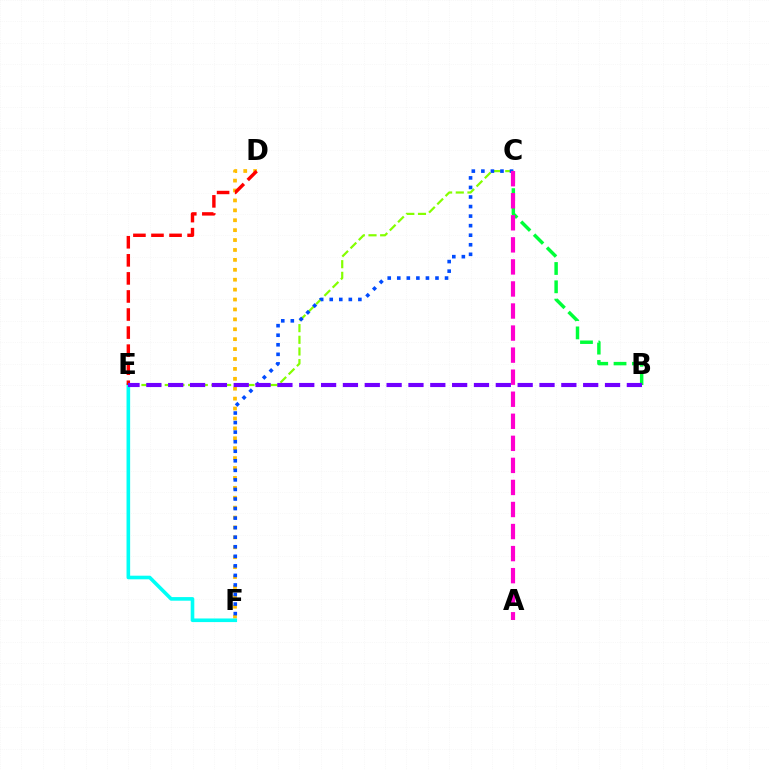{('D', 'F'): [{'color': '#ffbd00', 'line_style': 'dotted', 'thickness': 2.69}], ('E', 'F'): [{'color': '#00fff6', 'line_style': 'solid', 'thickness': 2.6}], ('C', 'E'): [{'color': '#84ff00', 'line_style': 'dashed', 'thickness': 1.58}], ('C', 'F'): [{'color': '#004bff', 'line_style': 'dotted', 'thickness': 2.6}], ('D', 'E'): [{'color': '#ff0000', 'line_style': 'dashed', 'thickness': 2.45}], ('B', 'C'): [{'color': '#00ff39', 'line_style': 'dashed', 'thickness': 2.49}], ('B', 'E'): [{'color': '#7200ff', 'line_style': 'dashed', 'thickness': 2.97}], ('A', 'C'): [{'color': '#ff00cf', 'line_style': 'dashed', 'thickness': 3.0}]}